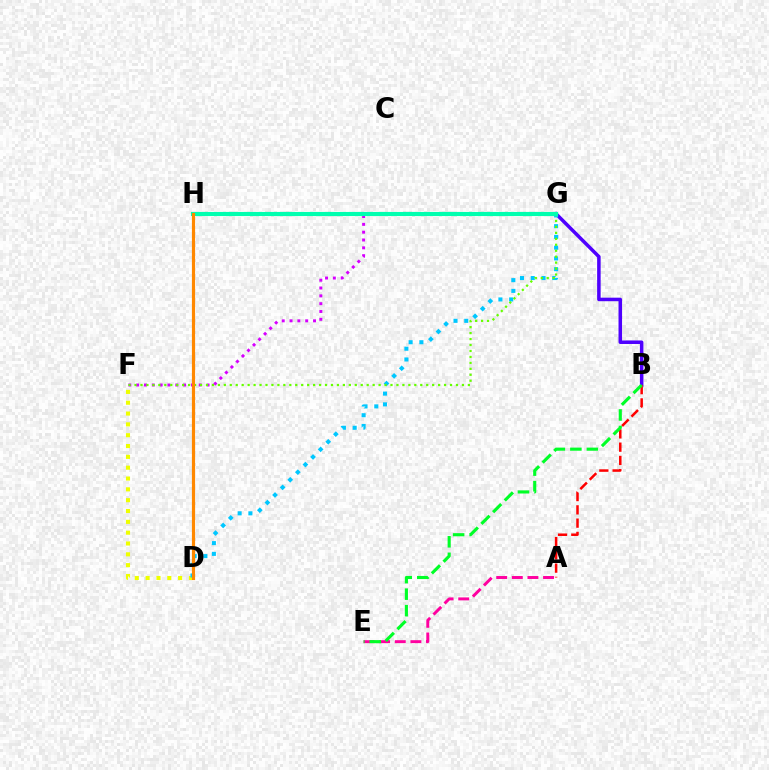{('G', 'H'): [{'color': '#003fff', 'line_style': 'dashed', 'thickness': 2.87}, {'color': '#00ffaf', 'line_style': 'solid', 'thickness': 2.96}], ('D', 'F'): [{'color': '#eeff00', 'line_style': 'dotted', 'thickness': 2.94}], ('B', 'G'): [{'color': '#4f00ff', 'line_style': 'solid', 'thickness': 2.54}], ('A', 'B'): [{'color': '#ff0000', 'line_style': 'dashed', 'thickness': 1.8}], ('D', 'G'): [{'color': '#00c7ff', 'line_style': 'dotted', 'thickness': 2.92}], ('F', 'G'): [{'color': '#d600ff', 'line_style': 'dotted', 'thickness': 2.13}, {'color': '#66ff00', 'line_style': 'dotted', 'thickness': 1.62}], ('A', 'E'): [{'color': '#ff00a0', 'line_style': 'dashed', 'thickness': 2.12}], ('D', 'H'): [{'color': '#ff8800', 'line_style': 'solid', 'thickness': 2.29}], ('B', 'E'): [{'color': '#00ff27', 'line_style': 'dashed', 'thickness': 2.24}]}